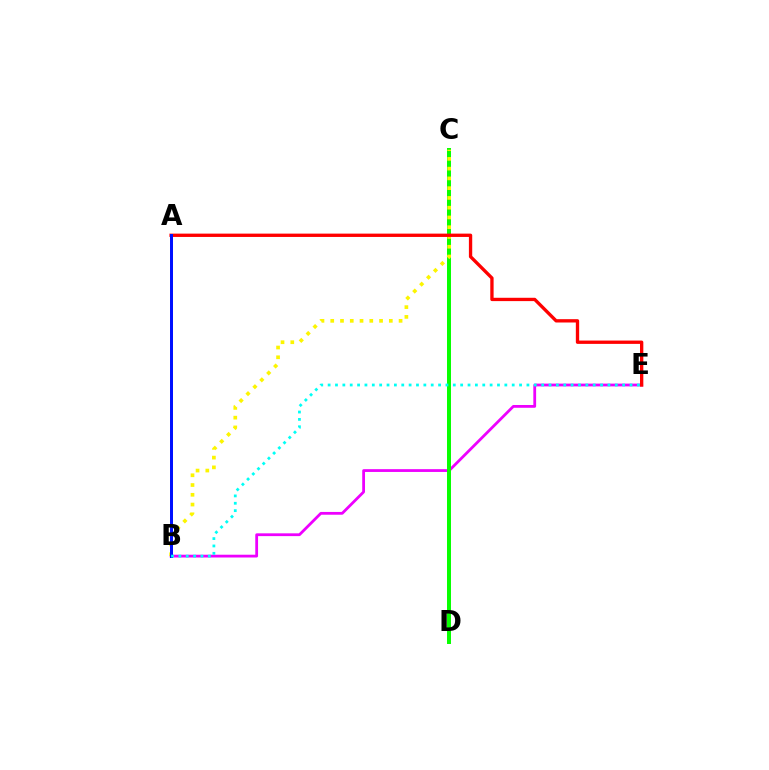{('B', 'E'): [{'color': '#ee00ff', 'line_style': 'solid', 'thickness': 2.01}, {'color': '#00fff6', 'line_style': 'dotted', 'thickness': 2.0}], ('C', 'D'): [{'color': '#08ff00', 'line_style': 'solid', 'thickness': 2.86}], ('B', 'C'): [{'color': '#fcf500', 'line_style': 'dotted', 'thickness': 2.65}], ('A', 'E'): [{'color': '#ff0000', 'line_style': 'solid', 'thickness': 2.39}], ('A', 'B'): [{'color': '#0010ff', 'line_style': 'solid', 'thickness': 2.15}]}